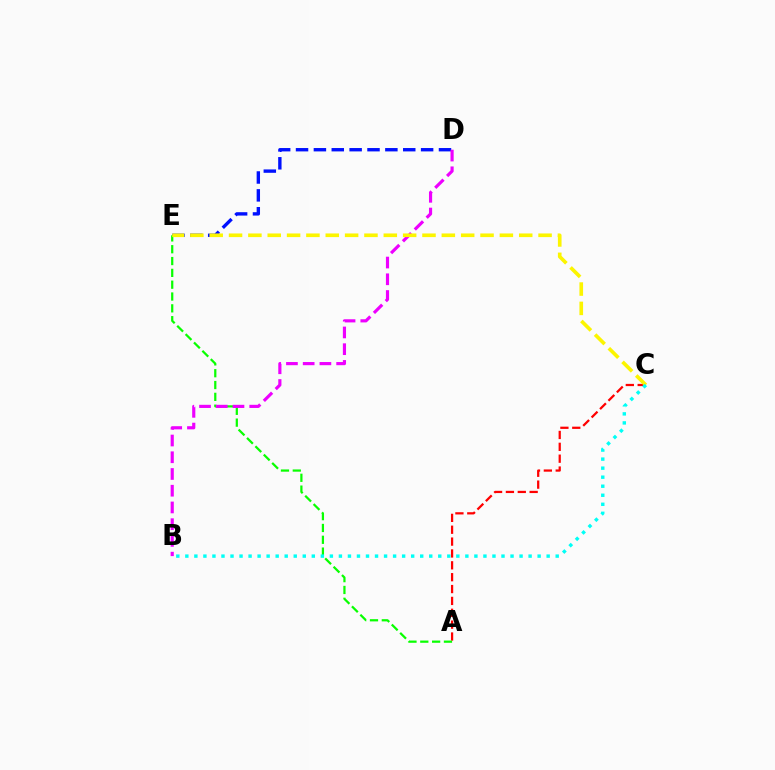{('A', 'C'): [{'color': '#ff0000', 'line_style': 'dashed', 'thickness': 1.61}], ('D', 'E'): [{'color': '#0010ff', 'line_style': 'dashed', 'thickness': 2.43}], ('A', 'E'): [{'color': '#08ff00', 'line_style': 'dashed', 'thickness': 1.61}], ('B', 'D'): [{'color': '#ee00ff', 'line_style': 'dashed', 'thickness': 2.27}], ('C', 'E'): [{'color': '#fcf500', 'line_style': 'dashed', 'thickness': 2.63}], ('B', 'C'): [{'color': '#00fff6', 'line_style': 'dotted', 'thickness': 2.45}]}